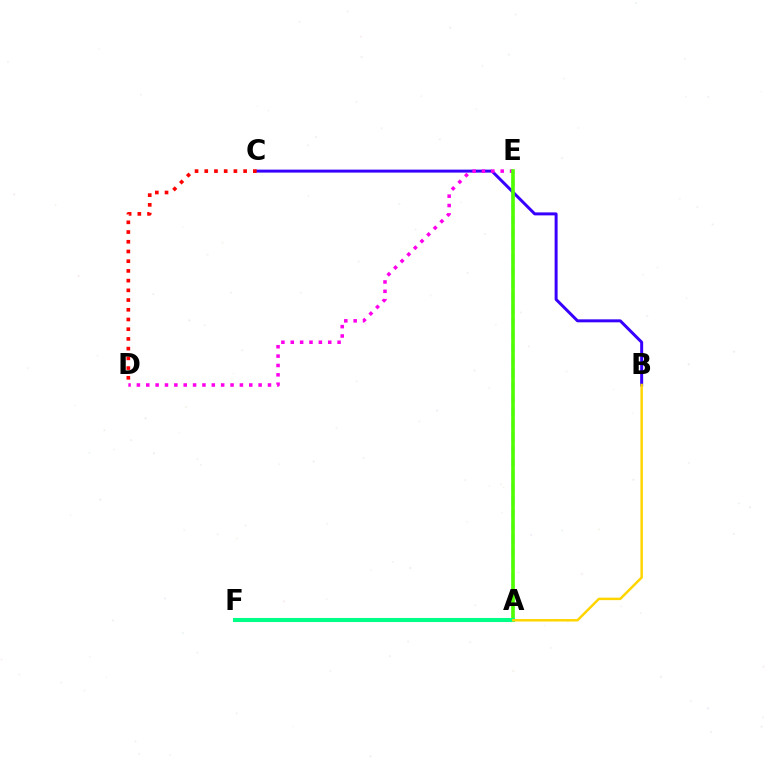{('A', 'E'): [{'color': '#009eff', 'line_style': 'dashed', 'thickness': 1.73}, {'color': '#4fff00', 'line_style': 'solid', 'thickness': 2.61}], ('B', 'C'): [{'color': '#3700ff', 'line_style': 'solid', 'thickness': 2.14}], ('D', 'E'): [{'color': '#ff00ed', 'line_style': 'dotted', 'thickness': 2.54}], ('A', 'F'): [{'color': '#00ff86', 'line_style': 'solid', 'thickness': 2.93}], ('C', 'D'): [{'color': '#ff0000', 'line_style': 'dotted', 'thickness': 2.64}], ('A', 'B'): [{'color': '#ffd500', 'line_style': 'solid', 'thickness': 1.79}]}